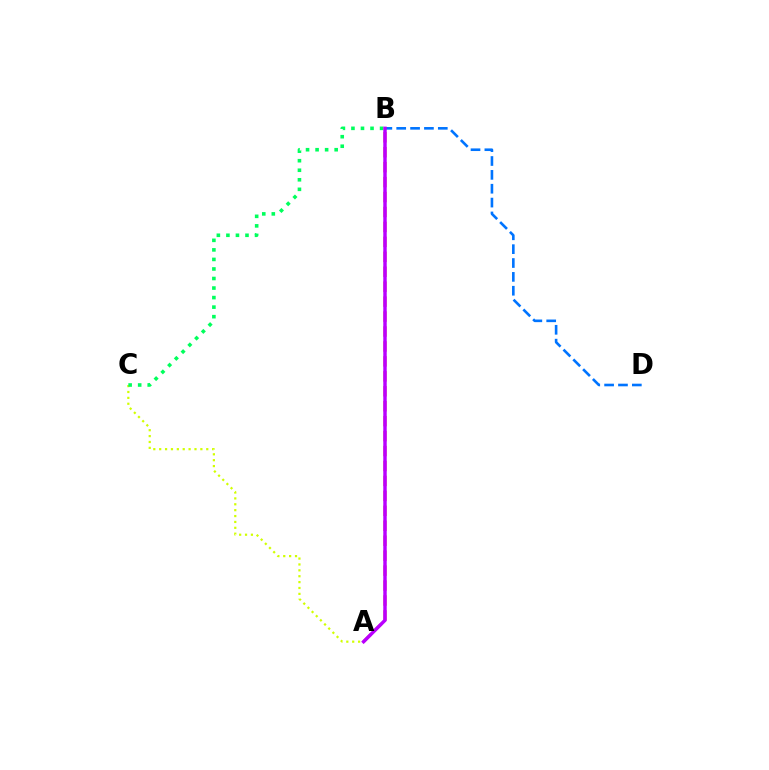{('A', 'C'): [{'color': '#d1ff00', 'line_style': 'dotted', 'thickness': 1.6}], ('B', 'D'): [{'color': '#0074ff', 'line_style': 'dashed', 'thickness': 1.88}], ('B', 'C'): [{'color': '#00ff5c', 'line_style': 'dotted', 'thickness': 2.59}], ('A', 'B'): [{'color': '#ff0000', 'line_style': 'dashed', 'thickness': 2.03}, {'color': '#b900ff', 'line_style': 'solid', 'thickness': 2.47}]}